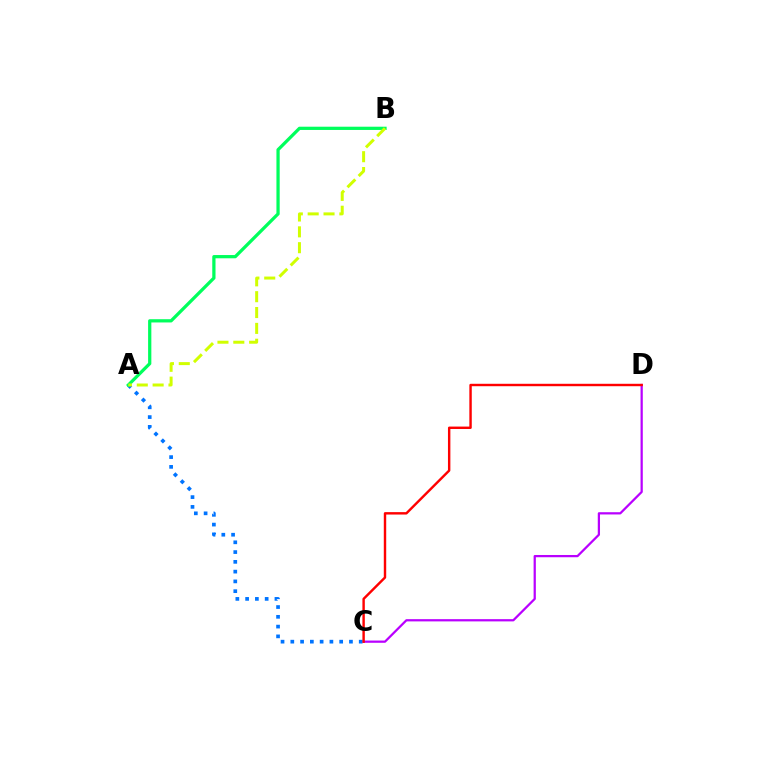{('C', 'D'): [{'color': '#b900ff', 'line_style': 'solid', 'thickness': 1.61}, {'color': '#ff0000', 'line_style': 'solid', 'thickness': 1.74}], ('A', 'C'): [{'color': '#0074ff', 'line_style': 'dotted', 'thickness': 2.66}], ('A', 'B'): [{'color': '#00ff5c', 'line_style': 'solid', 'thickness': 2.34}, {'color': '#d1ff00', 'line_style': 'dashed', 'thickness': 2.15}]}